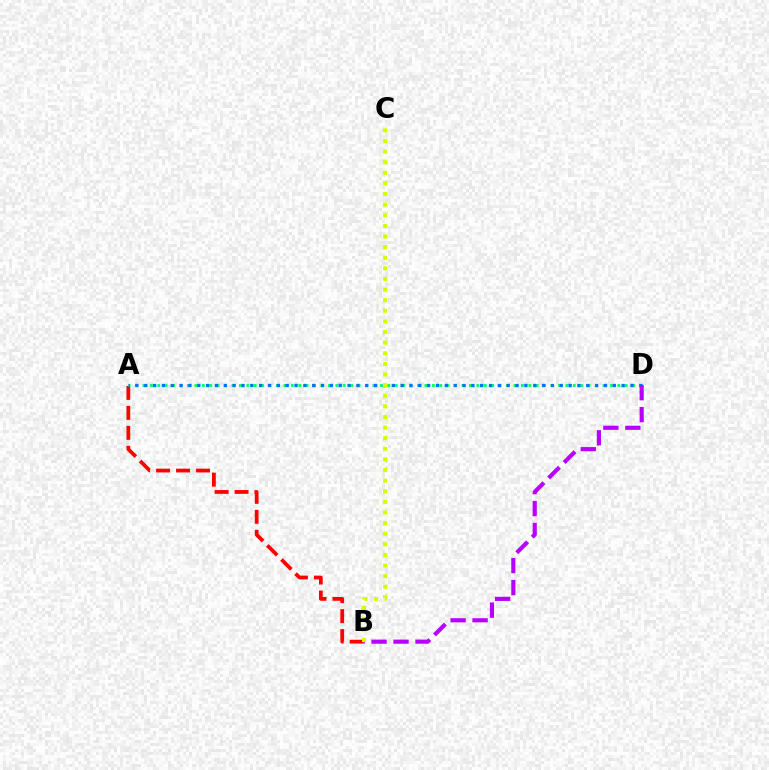{('A', 'B'): [{'color': '#ff0000', 'line_style': 'dashed', 'thickness': 2.71}], ('A', 'D'): [{'color': '#00ff5c', 'line_style': 'dotted', 'thickness': 2.02}, {'color': '#0074ff', 'line_style': 'dotted', 'thickness': 2.4}], ('B', 'D'): [{'color': '#b900ff', 'line_style': 'dashed', 'thickness': 2.99}], ('B', 'C'): [{'color': '#d1ff00', 'line_style': 'dotted', 'thickness': 2.88}]}